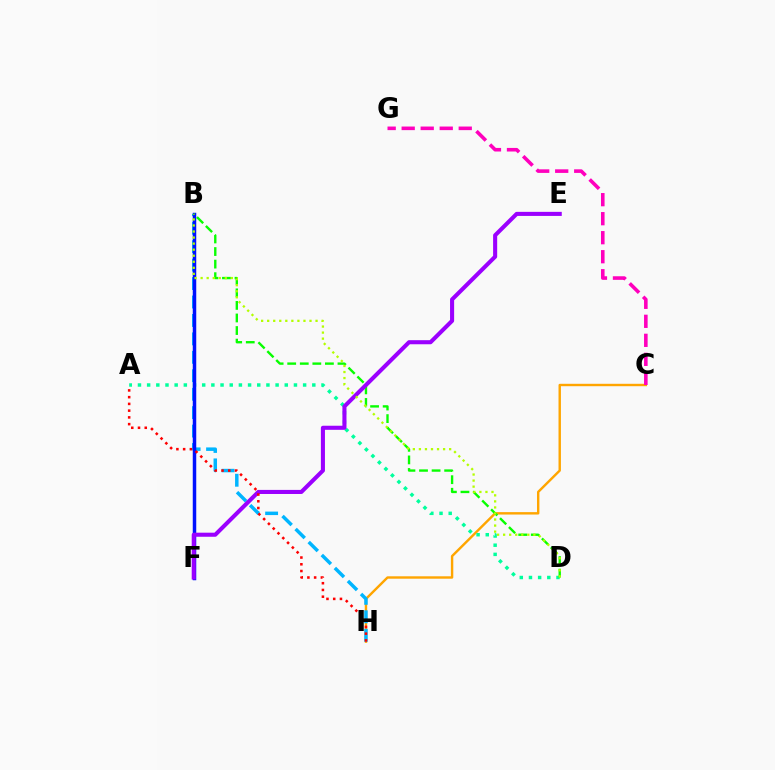{('C', 'H'): [{'color': '#ffa500', 'line_style': 'solid', 'thickness': 1.73}], ('B', 'H'): [{'color': '#00b5ff', 'line_style': 'dashed', 'thickness': 2.51}], ('C', 'G'): [{'color': '#ff00bd', 'line_style': 'dashed', 'thickness': 2.58}], ('A', 'D'): [{'color': '#00ff9d', 'line_style': 'dotted', 'thickness': 2.49}], ('B', 'F'): [{'color': '#0010ff', 'line_style': 'solid', 'thickness': 2.51}], ('B', 'D'): [{'color': '#08ff00', 'line_style': 'dashed', 'thickness': 1.71}, {'color': '#b3ff00', 'line_style': 'dotted', 'thickness': 1.64}], ('E', 'F'): [{'color': '#9b00ff', 'line_style': 'solid', 'thickness': 2.94}], ('A', 'H'): [{'color': '#ff0000', 'line_style': 'dotted', 'thickness': 1.83}]}